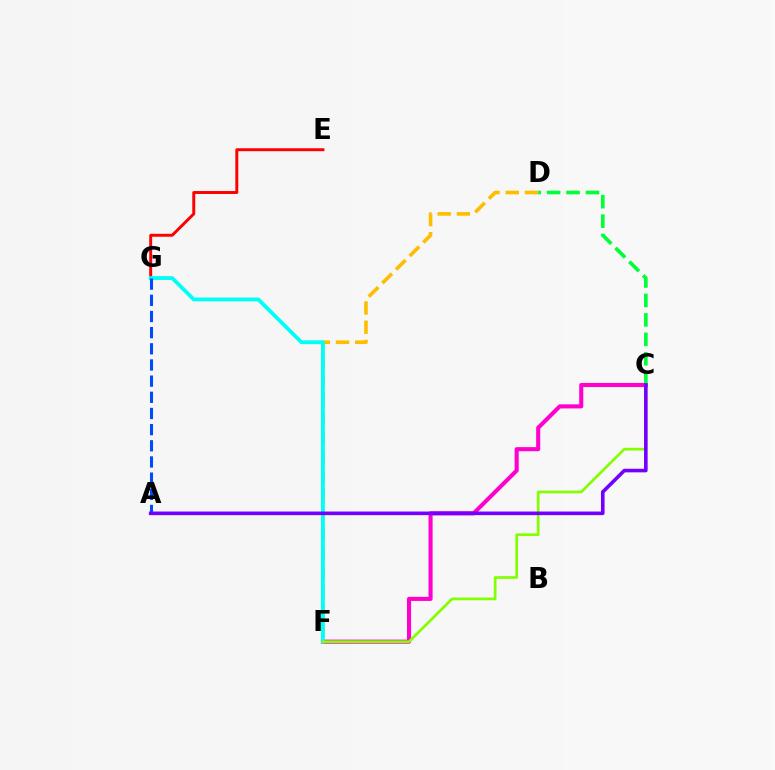{('D', 'F'): [{'color': '#ffbd00', 'line_style': 'dashed', 'thickness': 2.61}], ('C', 'F'): [{'color': '#ff00cf', 'line_style': 'solid', 'thickness': 2.94}, {'color': '#84ff00', 'line_style': 'solid', 'thickness': 1.95}], ('E', 'G'): [{'color': '#ff0000', 'line_style': 'solid', 'thickness': 2.12}], ('F', 'G'): [{'color': '#00fff6', 'line_style': 'solid', 'thickness': 2.75}], ('C', 'D'): [{'color': '#00ff39', 'line_style': 'dashed', 'thickness': 2.64}], ('A', 'G'): [{'color': '#004bff', 'line_style': 'dashed', 'thickness': 2.2}], ('A', 'C'): [{'color': '#7200ff', 'line_style': 'solid', 'thickness': 2.59}]}